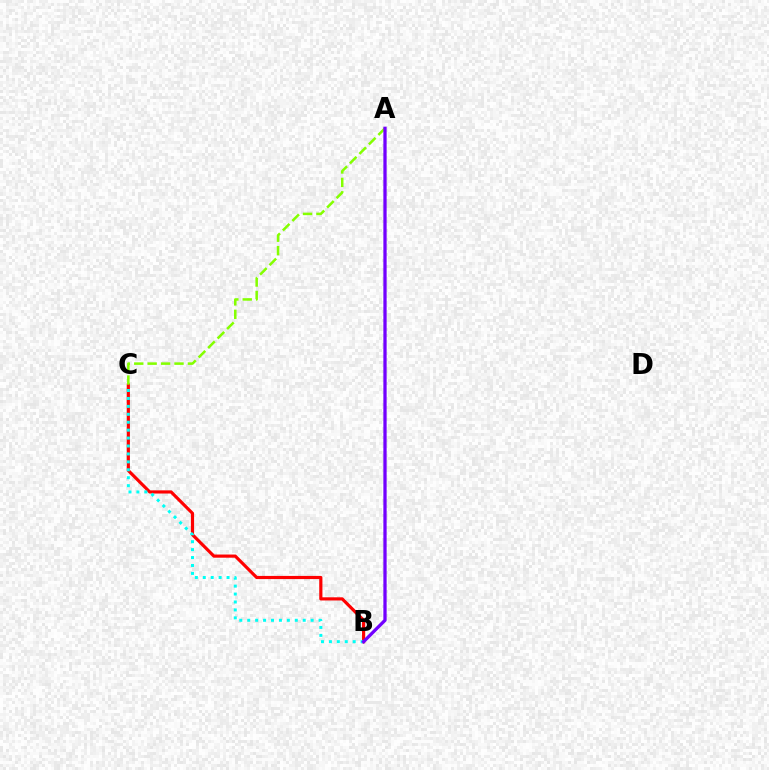{('B', 'C'): [{'color': '#ff0000', 'line_style': 'solid', 'thickness': 2.28}, {'color': '#00fff6', 'line_style': 'dotted', 'thickness': 2.15}], ('A', 'C'): [{'color': '#84ff00', 'line_style': 'dashed', 'thickness': 1.82}], ('A', 'B'): [{'color': '#7200ff', 'line_style': 'solid', 'thickness': 2.36}]}